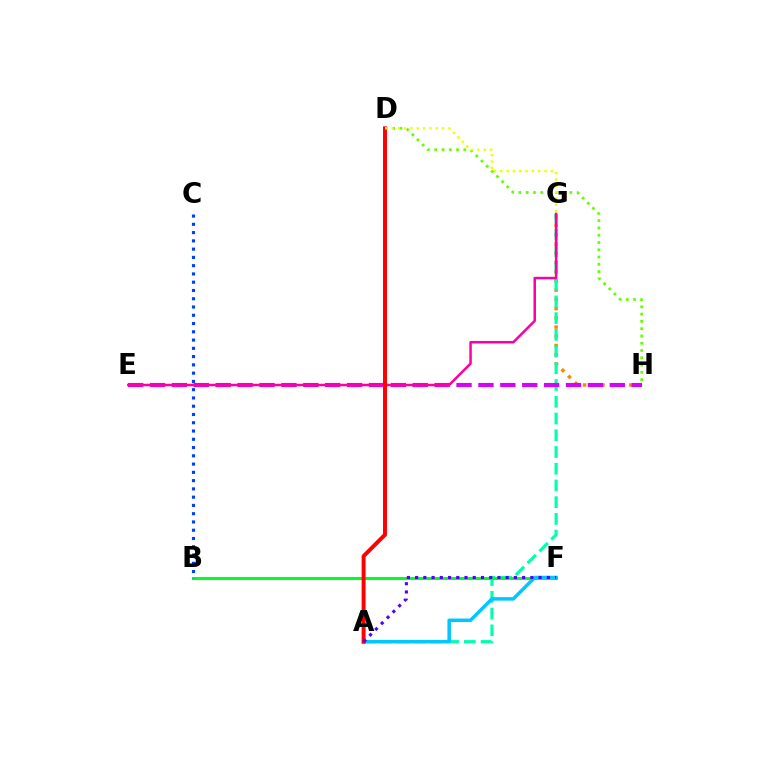{('G', 'H'): [{'color': '#ff8800', 'line_style': 'dotted', 'thickness': 2.51}], ('A', 'G'): [{'color': '#00ffaf', 'line_style': 'dashed', 'thickness': 2.27}], ('B', 'F'): [{'color': '#00ff27', 'line_style': 'solid', 'thickness': 2.18}], ('D', 'H'): [{'color': '#66ff00', 'line_style': 'dotted', 'thickness': 1.98}], ('B', 'C'): [{'color': '#003fff', 'line_style': 'dotted', 'thickness': 2.25}], ('A', 'F'): [{'color': '#00c7ff', 'line_style': 'solid', 'thickness': 2.52}, {'color': '#4f00ff', 'line_style': 'dotted', 'thickness': 2.24}], ('E', 'H'): [{'color': '#d600ff', 'line_style': 'dashed', 'thickness': 2.97}], ('E', 'G'): [{'color': '#ff00a0', 'line_style': 'solid', 'thickness': 1.8}], ('A', 'D'): [{'color': '#ff0000', 'line_style': 'solid', 'thickness': 2.85}], ('D', 'G'): [{'color': '#eeff00', 'line_style': 'dotted', 'thickness': 1.72}]}